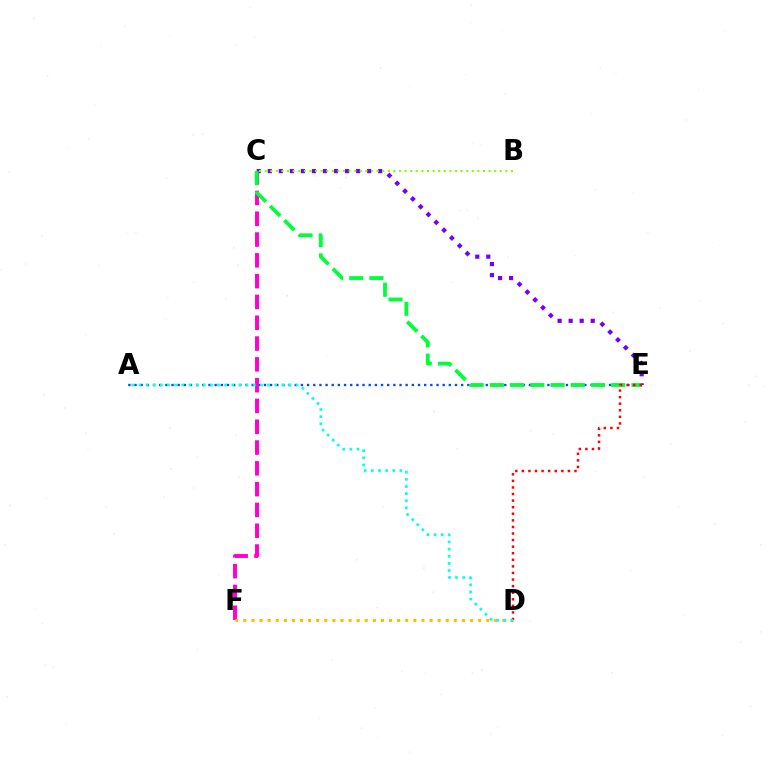{('A', 'E'): [{'color': '#004bff', 'line_style': 'dotted', 'thickness': 1.67}], ('C', 'F'): [{'color': '#ff00cf', 'line_style': 'dashed', 'thickness': 2.83}], ('C', 'E'): [{'color': '#7200ff', 'line_style': 'dotted', 'thickness': 3.0}, {'color': '#00ff39', 'line_style': 'dashed', 'thickness': 2.75}], ('D', 'F'): [{'color': '#ffbd00', 'line_style': 'dotted', 'thickness': 2.2}], ('D', 'E'): [{'color': '#ff0000', 'line_style': 'dotted', 'thickness': 1.79}], ('A', 'D'): [{'color': '#00fff6', 'line_style': 'dotted', 'thickness': 1.94}], ('B', 'C'): [{'color': '#84ff00', 'line_style': 'dotted', 'thickness': 1.52}]}